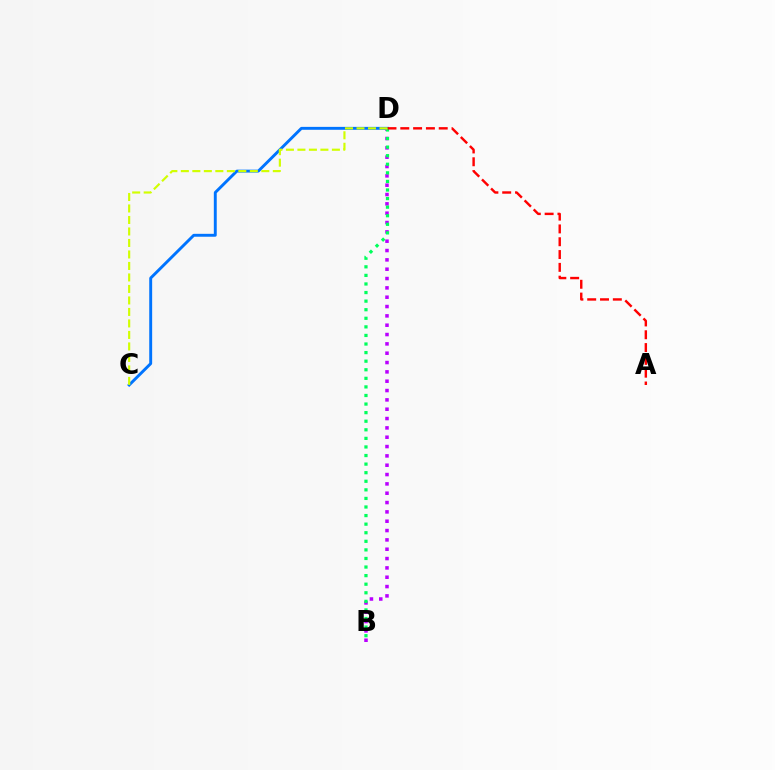{('C', 'D'): [{'color': '#0074ff', 'line_style': 'solid', 'thickness': 2.1}, {'color': '#d1ff00', 'line_style': 'dashed', 'thickness': 1.56}], ('B', 'D'): [{'color': '#b900ff', 'line_style': 'dotted', 'thickness': 2.54}, {'color': '#00ff5c', 'line_style': 'dotted', 'thickness': 2.33}], ('A', 'D'): [{'color': '#ff0000', 'line_style': 'dashed', 'thickness': 1.74}]}